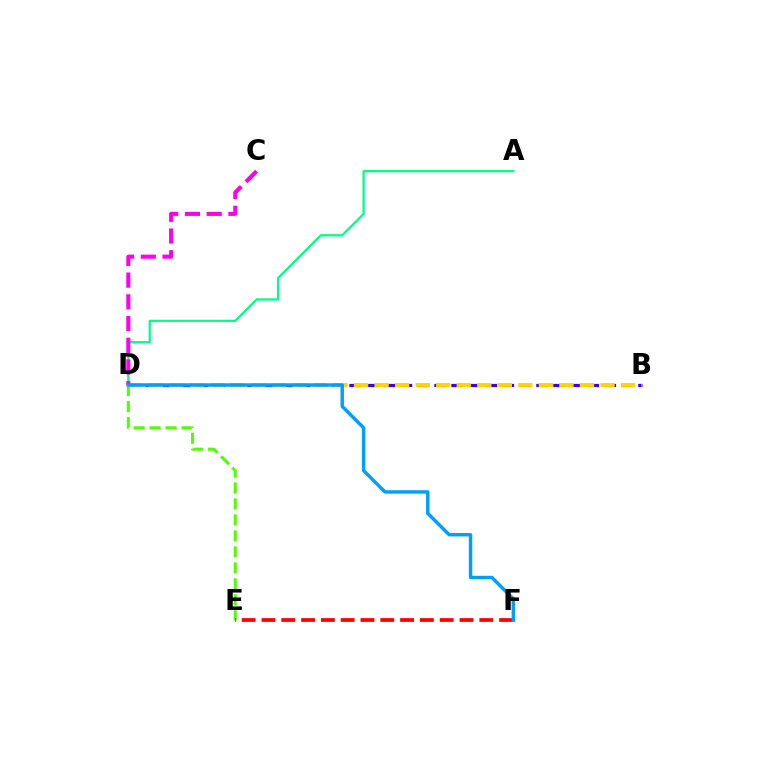{('D', 'E'): [{'color': '#4fff00', 'line_style': 'dashed', 'thickness': 2.17}], ('B', 'D'): [{'color': '#3700ff', 'line_style': 'dashed', 'thickness': 2.31}, {'color': '#ffd500', 'line_style': 'dashed', 'thickness': 2.79}], ('A', 'D'): [{'color': '#00ff86', 'line_style': 'solid', 'thickness': 1.63}], ('C', 'D'): [{'color': '#ff00ed', 'line_style': 'dashed', 'thickness': 2.95}], ('E', 'F'): [{'color': '#ff0000', 'line_style': 'dashed', 'thickness': 2.69}], ('D', 'F'): [{'color': '#009eff', 'line_style': 'solid', 'thickness': 2.47}]}